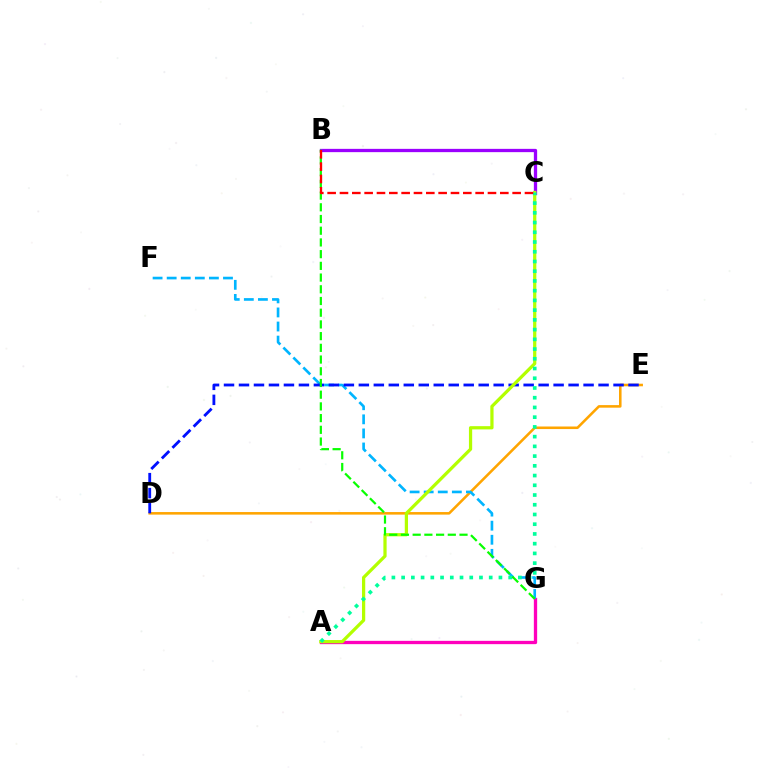{('A', 'G'): [{'color': '#ff00bd', 'line_style': 'solid', 'thickness': 2.38}], ('D', 'E'): [{'color': '#ffa500', 'line_style': 'solid', 'thickness': 1.84}, {'color': '#0010ff', 'line_style': 'dashed', 'thickness': 2.04}], ('F', 'G'): [{'color': '#00b5ff', 'line_style': 'dashed', 'thickness': 1.91}], ('B', 'C'): [{'color': '#9b00ff', 'line_style': 'solid', 'thickness': 2.37}, {'color': '#ff0000', 'line_style': 'dashed', 'thickness': 1.68}], ('A', 'C'): [{'color': '#b3ff00', 'line_style': 'solid', 'thickness': 2.33}, {'color': '#00ff9d', 'line_style': 'dotted', 'thickness': 2.64}], ('B', 'G'): [{'color': '#08ff00', 'line_style': 'dashed', 'thickness': 1.59}]}